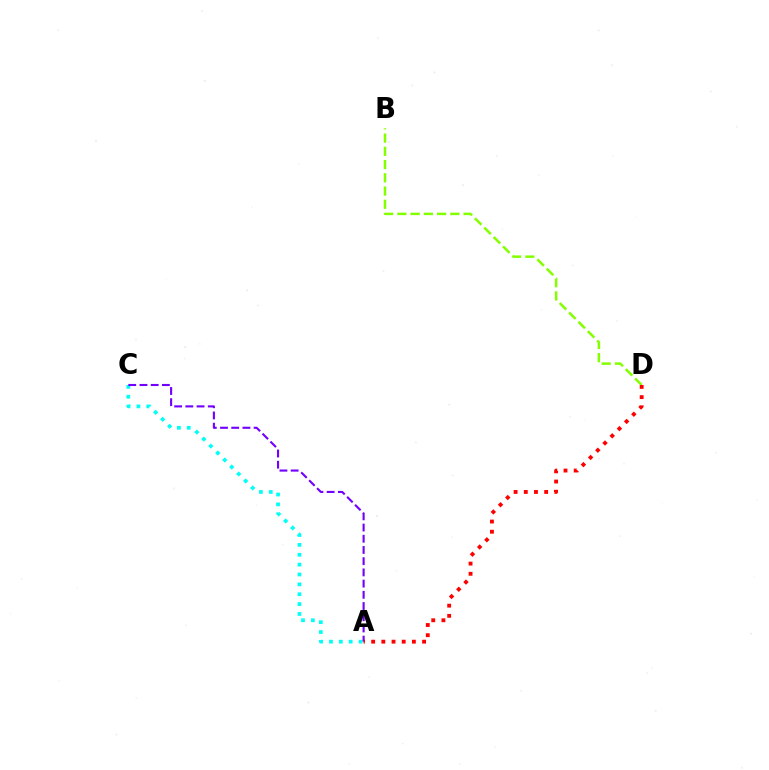{('A', 'C'): [{'color': '#00fff6', 'line_style': 'dotted', 'thickness': 2.68}, {'color': '#7200ff', 'line_style': 'dashed', 'thickness': 1.52}], ('B', 'D'): [{'color': '#84ff00', 'line_style': 'dashed', 'thickness': 1.8}], ('A', 'D'): [{'color': '#ff0000', 'line_style': 'dotted', 'thickness': 2.77}]}